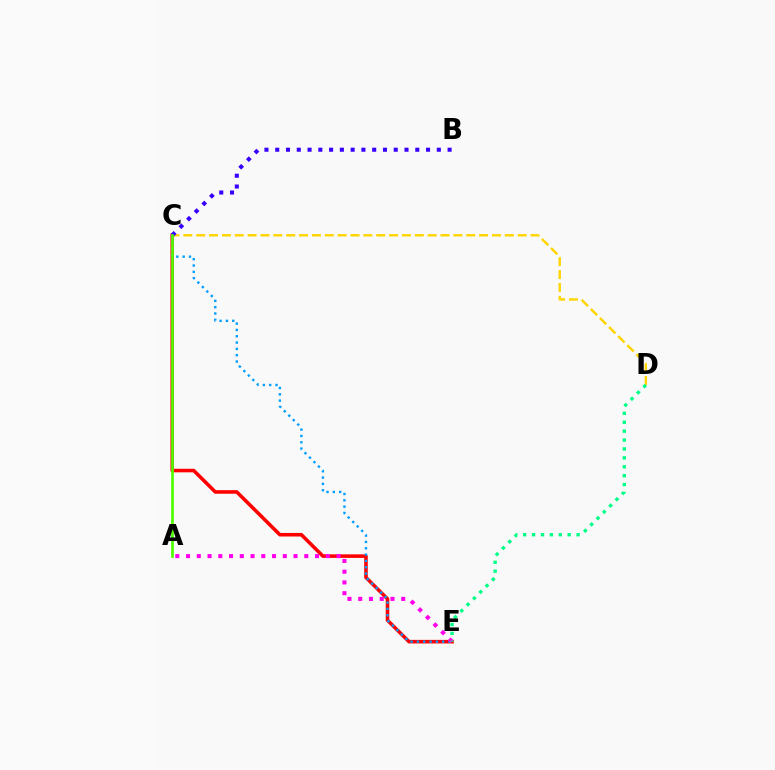{('C', 'E'): [{'color': '#ff0000', 'line_style': 'solid', 'thickness': 2.56}, {'color': '#009eff', 'line_style': 'dotted', 'thickness': 1.72}], ('C', 'D'): [{'color': '#ffd500', 'line_style': 'dashed', 'thickness': 1.75}], ('A', 'E'): [{'color': '#ff00ed', 'line_style': 'dotted', 'thickness': 2.92}], ('B', 'C'): [{'color': '#3700ff', 'line_style': 'dotted', 'thickness': 2.93}], ('D', 'E'): [{'color': '#00ff86', 'line_style': 'dotted', 'thickness': 2.42}], ('A', 'C'): [{'color': '#4fff00', 'line_style': 'solid', 'thickness': 1.92}]}